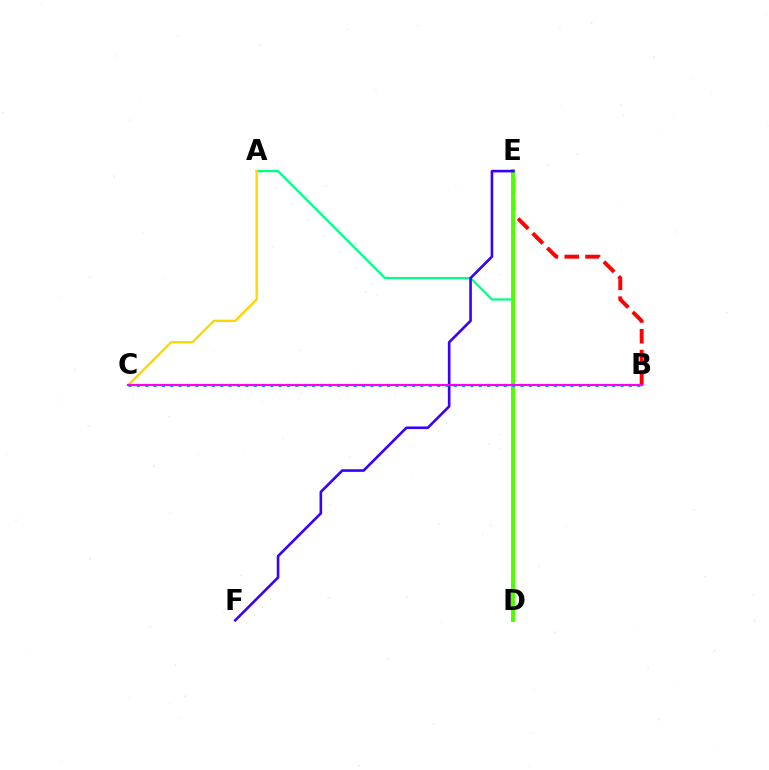{('A', 'D'): [{'color': '#00ff86', 'line_style': 'solid', 'thickness': 1.6}], ('B', 'E'): [{'color': '#ff0000', 'line_style': 'dashed', 'thickness': 2.82}], ('D', 'E'): [{'color': '#4fff00', 'line_style': 'solid', 'thickness': 2.91}], ('E', 'F'): [{'color': '#3700ff', 'line_style': 'solid', 'thickness': 1.88}], ('A', 'C'): [{'color': '#ffd500', 'line_style': 'solid', 'thickness': 1.65}], ('B', 'C'): [{'color': '#009eff', 'line_style': 'dotted', 'thickness': 2.27}, {'color': '#ff00ed', 'line_style': 'solid', 'thickness': 1.57}]}